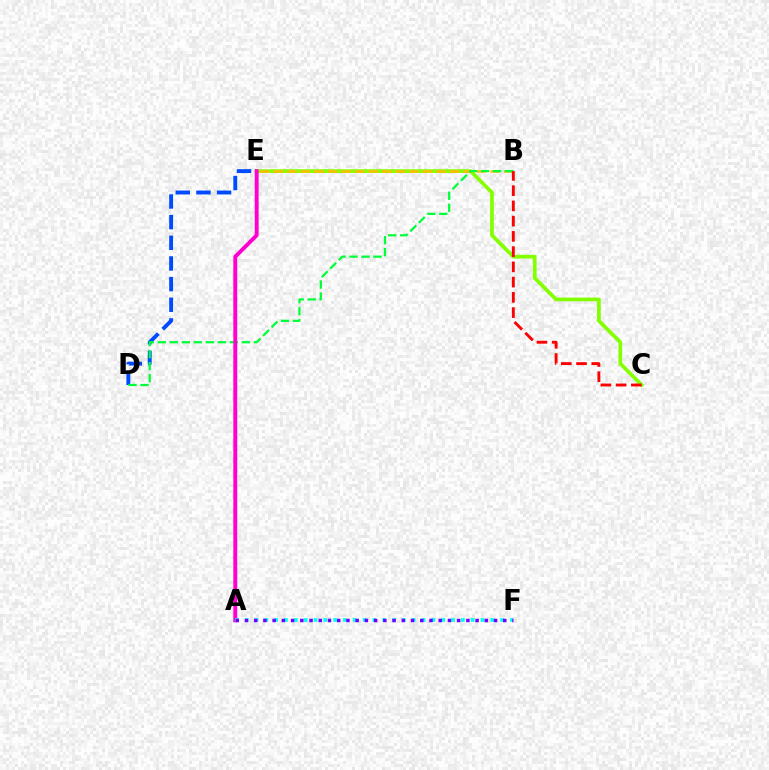{('C', 'E'): [{'color': '#84ff00', 'line_style': 'solid', 'thickness': 2.68}], ('D', 'E'): [{'color': '#004bff', 'line_style': 'dashed', 'thickness': 2.81}], ('B', 'E'): [{'color': '#ffbd00', 'line_style': 'dashed', 'thickness': 1.84}], ('B', 'D'): [{'color': '#00ff39', 'line_style': 'dashed', 'thickness': 1.63}], ('A', 'E'): [{'color': '#ff00cf', 'line_style': 'solid', 'thickness': 2.82}], ('B', 'C'): [{'color': '#ff0000', 'line_style': 'dashed', 'thickness': 2.07}], ('A', 'F'): [{'color': '#00fff6', 'line_style': 'dotted', 'thickness': 2.67}, {'color': '#7200ff', 'line_style': 'dotted', 'thickness': 2.51}]}